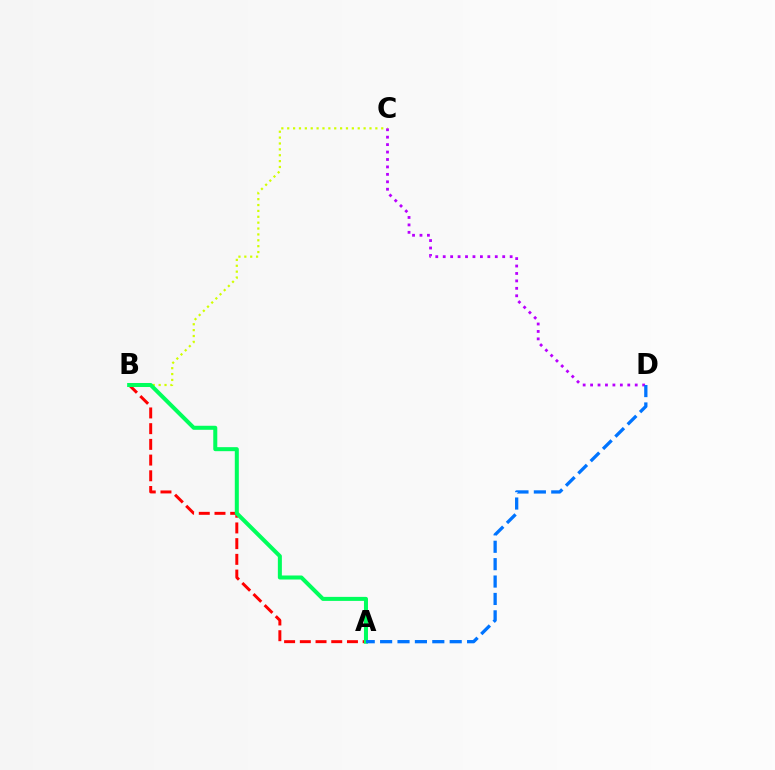{('B', 'C'): [{'color': '#d1ff00', 'line_style': 'dotted', 'thickness': 1.6}], ('A', 'B'): [{'color': '#ff0000', 'line_style': 'dashed', 'thickness': 2.13}, {'color': '#00ff5c', 'line_style': 'solid', 'thickness': 2.9}], ('C', 'D'): [{'color': '#b900ff', 'line_style': 'dotted', 'thickness': 2.02}], ('A', 'D'): [{'color': '#0074ff', 'line_style': 'dashed', 'thickness': 2.36}]}